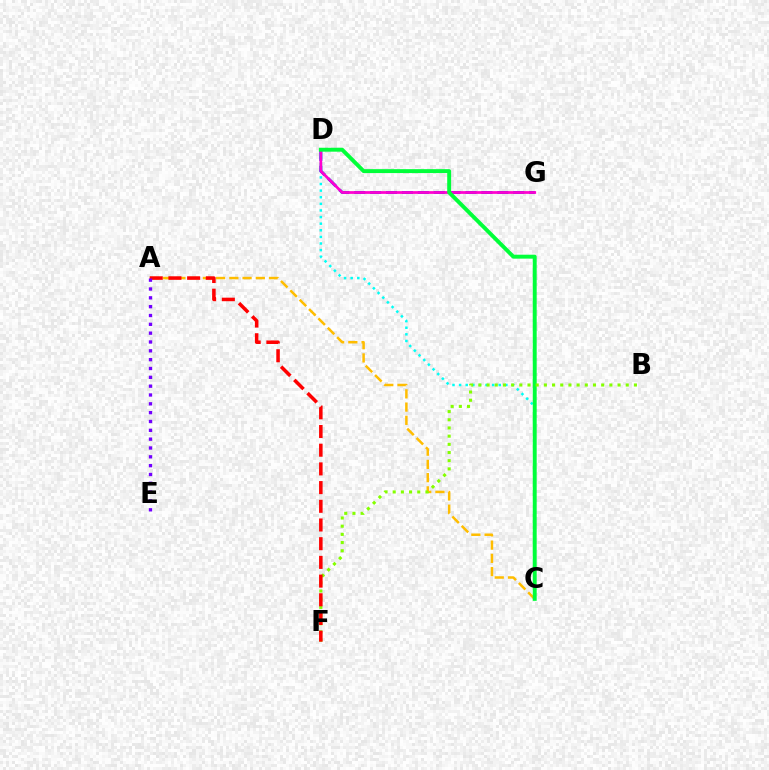{('C', 'D'): [{'color': '#00fff6', 'line_style': 'dotted', 'thickness': 1.8}, {'color': '#00ff39', 'line_style': 'solid', 'thickness': 2.82}], ('D', 'G'): [{'color': '#004bff', 'line_style': 'dashed', 'thickness': 2.16}, {'color': '#ff00cf', 'line_style': 'solid', 'thickness': 1.97}], ('A', 'C'): [{'color': '#ffbd00', 'line_style': 'dashed', 'thickness': 1.8}], ('B', 'F'): [{'color': '#84ff00', 'line_style': 'dotted', 'thickness': 2.22}], ('A', 'F'): [{'color': '#ff0000', 'line_style': 'dashed', 'thickness': 2.54}], ('A', 'E'): [{'color': '#7200ff', 'line_style': 'dotted', 'thickness': 2.4}]}